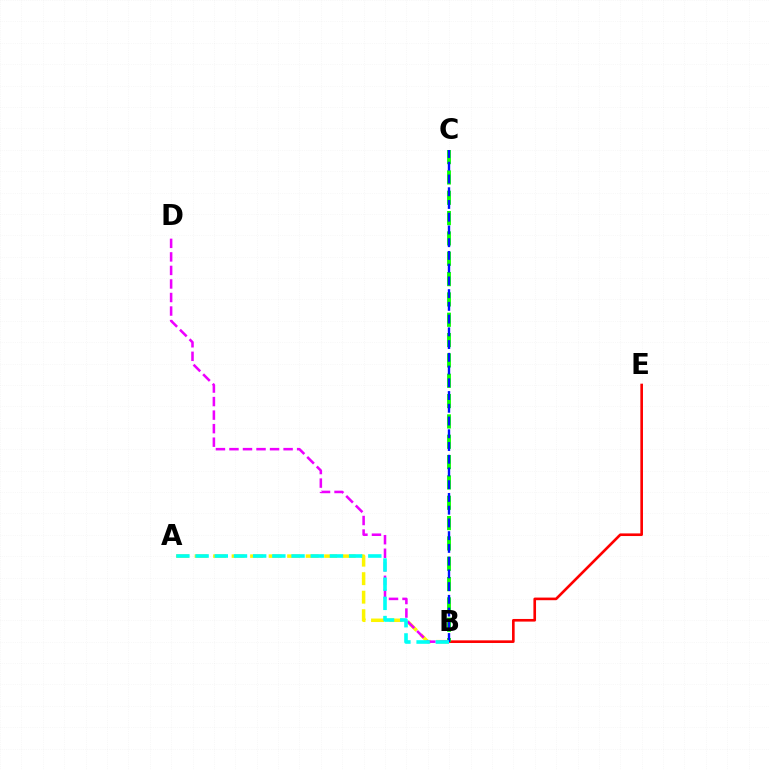{('B', 'E'): [{'color': '#ff0000', 'line_style': 'solid', 'thickness': 1.89}], ('B', 'C'): [{'color': '#08ff00', 'line_style': 'dashed', 'thickness': 2.76}, {'color': '#0010ff', 'line_style': 'dashed', 'thickness': 1.73}], ('A', 'B'): [{'color': '#fcf500', 'line_style': 'dashed', 'thickness': 2.51}, {'color': '#00fff6', 'line_style': 'dashed', 'thickness': 2.61}], ('B', 'D'): [{'color': '#ee00ff', 'line_style': 'dashed', 'thickness': 1.84}]}